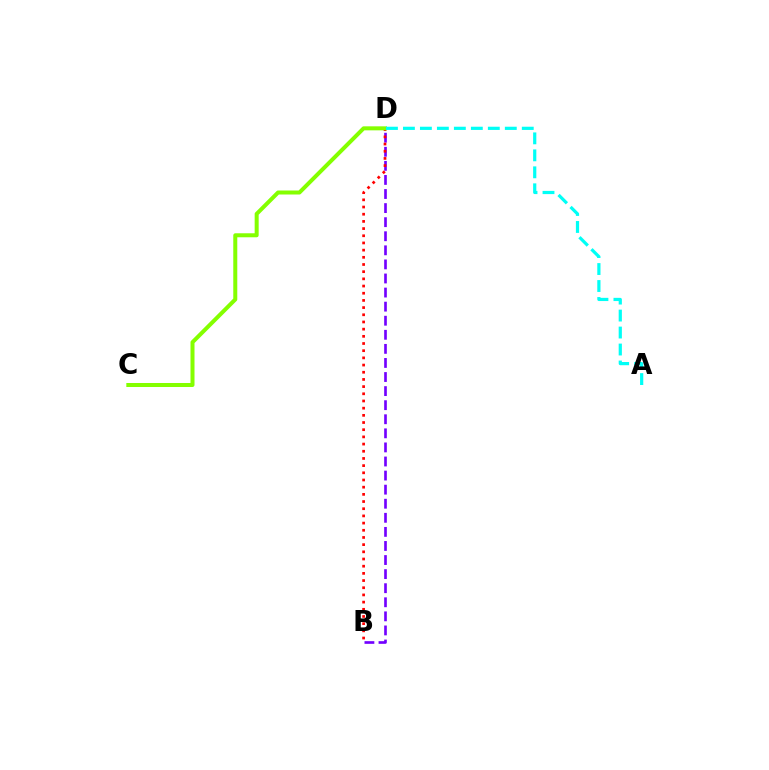{('B', 'D'): [{'color': '#7200ff', 'line_style': 'dashed', 'thickness': 1.91}, {'color': '#ff0000', 'line_style': 'dotted', 'thickness': 1.95}], ('C', 'D'): [{'color': '#84ff00', 'line_style': 'solid', 'thickness': 2.89}], ('A', 'D'): [{'color': '#00fff6', 'line_style': 'dashed', 'thickness': 2.31}]}